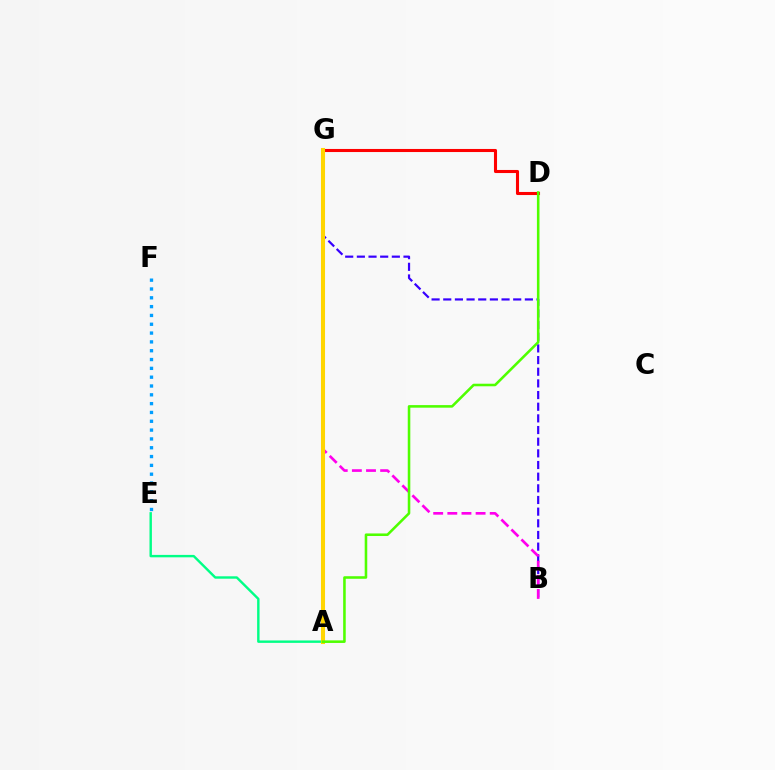{('D', 'G'): [{'color': '#ff0000', 'line_style': 'solid', 'thickness': 2.22}], ('A', 'E'): [{'color': '#00ff86', 'line_style': 'solid', 'thickness': 1.74}], ('B', 'G'): [{'color': '#3700ff', 'line_style': 'dashed', 'thickness': 1.58}, {'color': '#ff00ed', 'line_style': 'dashed', 'thickness': 1.92}], ('A', 'G'): [{'color': '#ffd500', 'line_style': 'solid', 'thickness': 2.93}], ('A', 'D'): [{'color': '#4fff00', 'line_style': 'solid', 'thickness': 1.85}], ('E', 'F'): [{'color': '#009eff', 'line_style': 'dotted', 'thickness': 2.4}]}